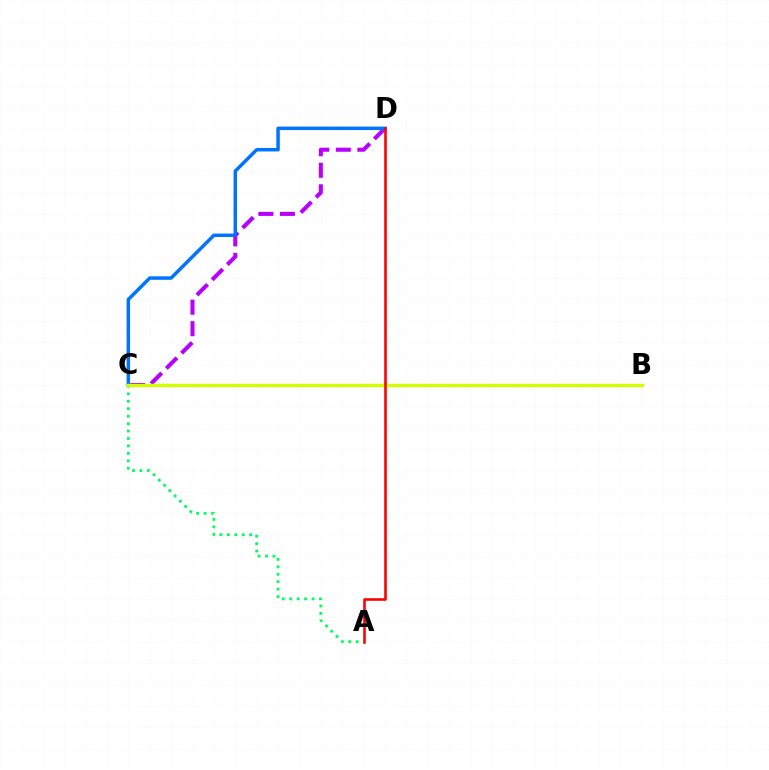{('C', 'D'): [{'color': '#b900ff', 'line_style': 'dashed', 'thickness': 2.92}, {'color': '#0074ff', 'line_style': 'solid', 'thickness': 2.51}], ('A', 'C'): [{'color': '#00ff5c', 'line_style': 'dotted', 'thickness': 2.02}], ('B', 'C'): [{'color': '#d1ff00', 'line_style': 'solid', 'thickness': 2.46}], ('A', 'D'): [{'color': '#ff0000', 'line_style': 'solid', 'thickness': 1.87}]}